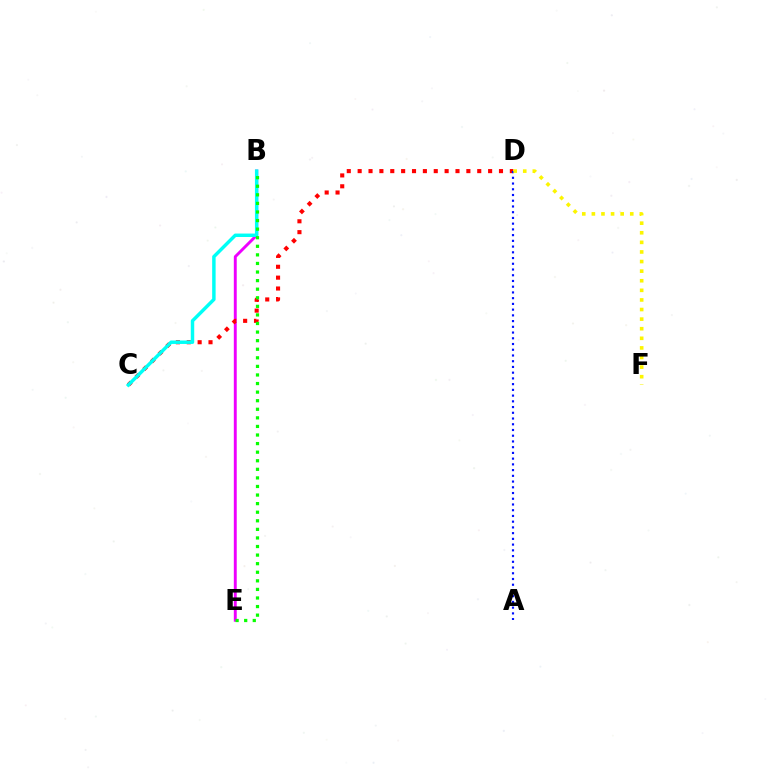{('B', 'E'): [{'color': '#ee00ff', 'line_style': 'solid', 'thickness': 2.1}, {'color': '#08ff00', 'line_style': 'dotted', 'thickness': 2.33}], ('C', 'D'): [{'color': '#ff0000', 'line_style': 'dotted', 'thickness': 2.95}], ('A', 'D'): [{'color': '#0010ff', 'line_style': 'dotted', 'thickness': 1.56}], ('B', 'C'): [{'color': '#00fff6', 'line_style': 'solid', 'thickness': 2.49}], ('D', 'F'): [{'color': '#fcf500', 'line_style': 'dotted', 'thickness': 2.61}]}